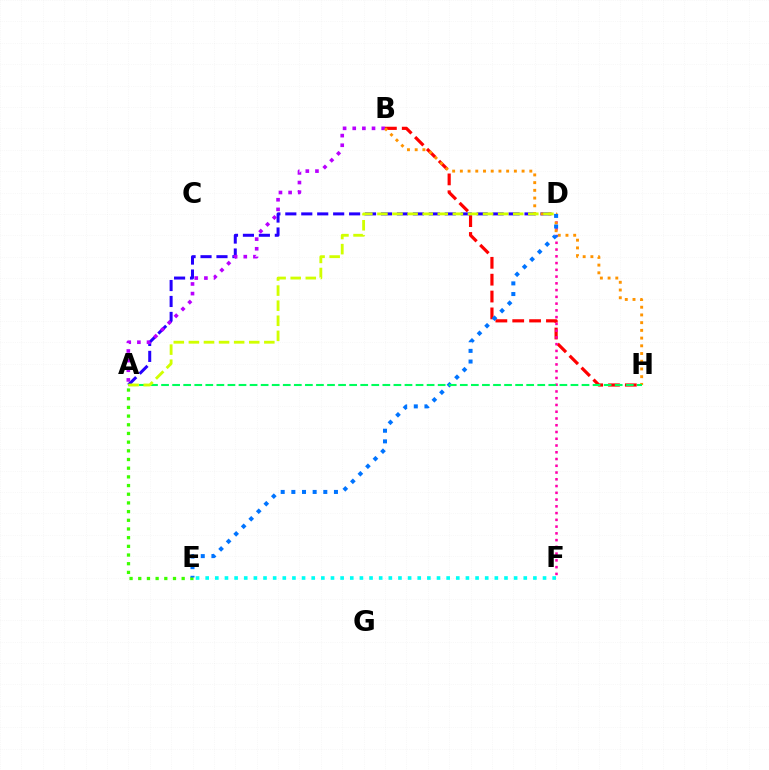{('E', 'F'): [{'color': '#00fff6', 'line_style': 'dotted', 'thickness': 2.62}], ('B', 'H'): [{'color': '#ff0000', 'line_style': 'dashed', 'thickness': 2.29}, {'color': '#ff9400', 'line_style': 'dotted', 'thickness': 2.1}], ('A', 'D'): [{'color': '#2500ff', 'line_style': 'dashed', 'thickness': 2.17}, {'color': '#d1ff00', 'line_style': 'dashed', 'thickness': 2.05}], ('A', 'B'): [{'color': '#b900ff', 'line_style': 'dotted', 'thickness': 2.62}], ('D', 'F'): [{'color': '#ff00ac', 'line_style': 'dotted', 'thickness': 1.84}], ('A', 'E'): [{'color': '#3dff00', 'line_style': 'dotted', 'thickness': 2.36}], ('D', 'E'): [{'color': '#0074ff', 'line_style': 'dotted', 'thickness': 2.89}], ('A', 'H'): [{'color': '#00ff5c', 'line_style': 'dashed', 'thickness': 1.5}]}